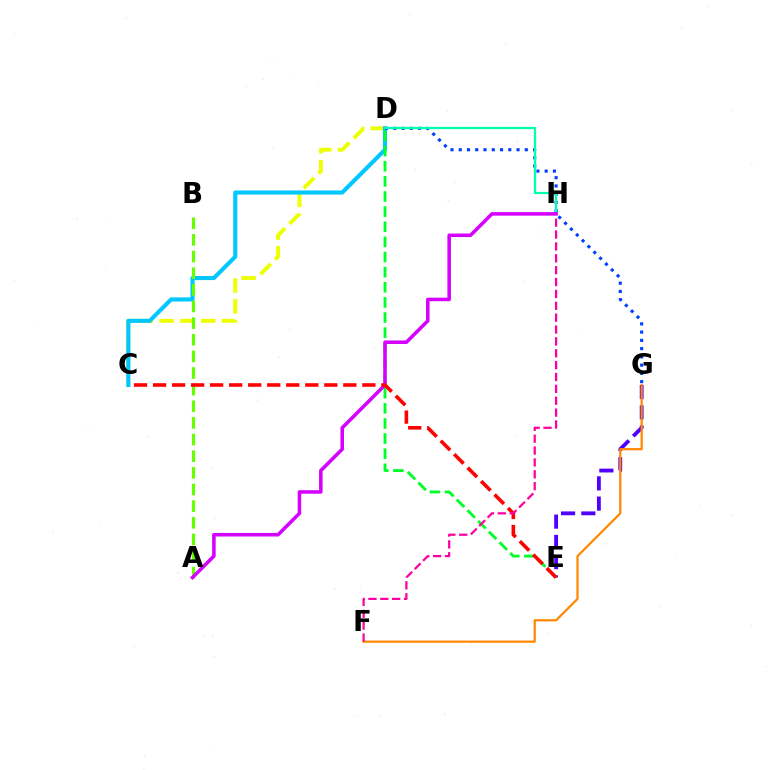{('C', 'D'): [{'color': '#eeff00', 'line_style': 'dashed', 'thickness': 2.82}, {'color': '#00c7ff', 'line_style': 'solid', 'thickness': 2.95}], ('D', 'G'): [{'color': '#003fff', 'line_style': 'dotted', 'thickness': 2.24}], ('A', 'B'): [{'color': '#66ff00', 'line_style': 'dashed', 'thickness': 2.26}], ('E', 'G'): [{'color': '#4f00ff', 'line_style': 'dashed', 'thickness': 2.75}], ('D', 'E'): [{'color': '#00ff27', 'line_style': 'dashed', 'thickness': 2.06}], ('D', 'H'): [{'color': '#00ffaf', 'line_style': 'solid', 'thickness': 1.63}], ('A', 'H'): [{'color': '#d600ff', 'line_style': 'solid', 'thickness': 2.55}], ('C', 'E'): [{'color': '#ff0000', 'line_style': 'dashed', 'thickness': 2.58}], ('F', 'G'): [{'color': '#ff8800', 'line_style': 'solid', 'thickness': 1.6}], ('F', 'H'): [{'color': '#ff00a0', 'line_style': 'dashed', 'thickness': 1.61}]}